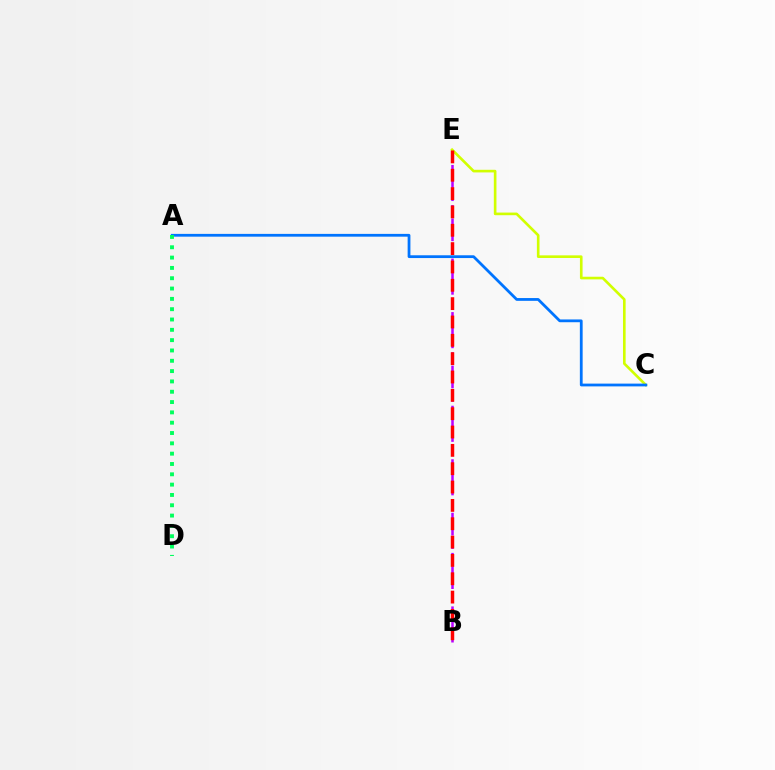{('B', 'E'): [{'color': '#b900ff', 'line_style': 'dashed', 'thickness': 1.82}, {'color': '#ff0000', 'line_style': 'dashed', 'thickness': 2.49}], ('C', 'E'): [{'color': '#d1ff00', 'line_style': 'solid', 'thickness': 1.9}], ('A', 'C'): [{'color': '#0074ff', 'line_style': 'solid', 'thickness': 2.0}], ('A', 'D'): [{'color': '#00ff5c', 'line_style': 'dotted', 'thickness': 2.8}]}